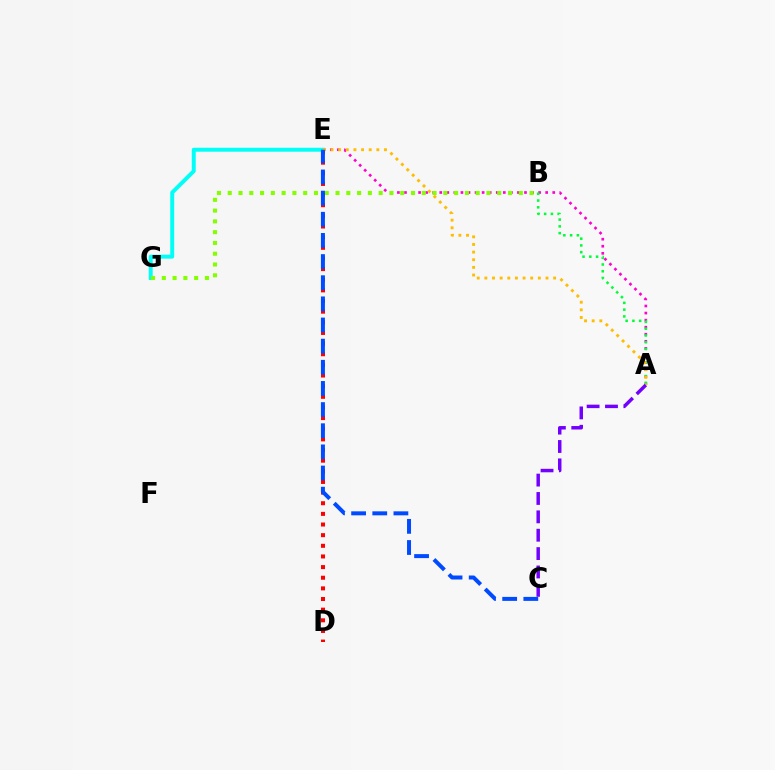{('A', 'E'): [{'color': '#ff00cf', 'line_style': 'dotted', 'thickness': 1.92}, {'color': '#ffbd00', 'line_style': 'dotted', 'thickness': 2.08}], ('E', 'G'): [{'color': '#00fff6', 'line_style': 'solid', 'thickness': 2.84}], ('A', 'B'): [{'color': '#00ff39', 'line_style': 'dotted', 'thickness': 1.84}], ('D', 'E'): [{'color': '#ff0000', 'line_style': 'dotted', 'thickness': 2.89}], ('B', 'G'): [{'color': '#84ff00', 'line_style': 'dotted', 'thickness': 2.93}], ('C', 'E'): [{'color': '#004bff', 'line_style': 'dashed', 'thickness': 2.87}], ('A', 'C'): [{'color': '#7200ff', 'line_style': 'dashed', 'thickness': 2.5}]}